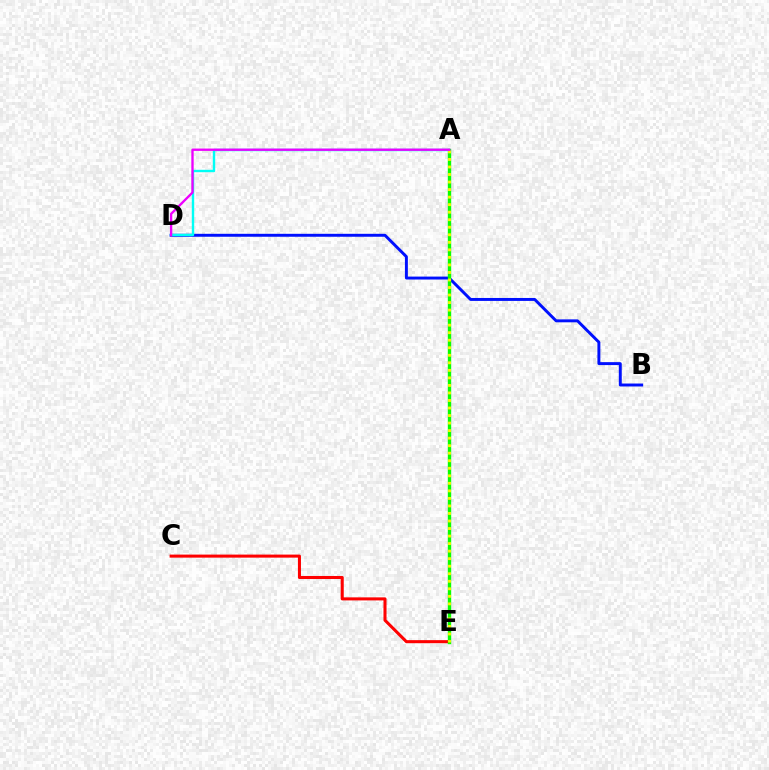{('C', 'E'): [{'color': '#ff0000', 'line_style': 'solid', 'thickness': 2.19}], ('B', 'D'): [{'color': '#0010ff', 'line_style': 'solid', 'thickness': 2.12}], ('A', 'E'): [{'color': '#08ff00', 'line_style': 'solid', 'thickness': 2.43}, {'color': '#fcf500', 'line_style': 'dotted', 'thickness': 2.05}], ('A', 'D'): [{'color': '#00fff6', 'line_style': 'solid', 'thickness': 1.73}, {'color': '#ee00ff', 'line_style': 'solid', 'thickness': 1.68}]}